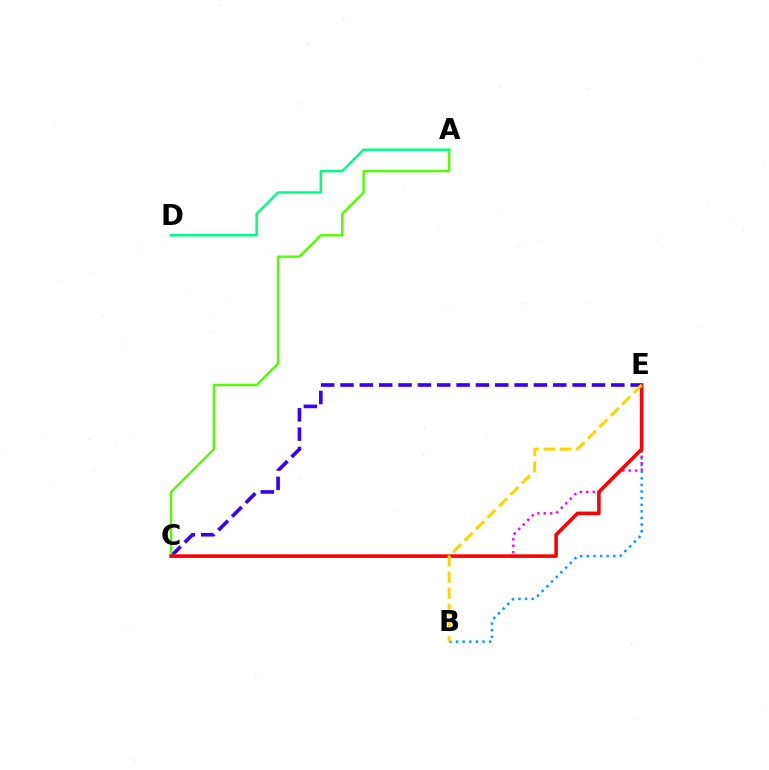{('C', 'E'): [{'color': '#3700ff', 'line_style': 'dashed', 'thickness': 2.63}, {'color': '#ff00ed', 'line_style': 'dotted', 'thickness': 1.74}, {'color': '#ff0000', 'line_style': 'solid', 'thickness': 2.56}], ('B', 'E'): [{'color': '#009eff', 'line_style': 'dotted', 'thickness': 1.8}, {'color': '#ffd500', 'line_style': 'dashed', 'thickness': 2.2}], ('A', 'C'): [{'color': '#4fff00', 'line_style': 'solid', 'thickness': 1.72}], ('A', 'D'): [{'color': '#00ff86', 'line_style': 'solid', 'thickness': 1.8}]}